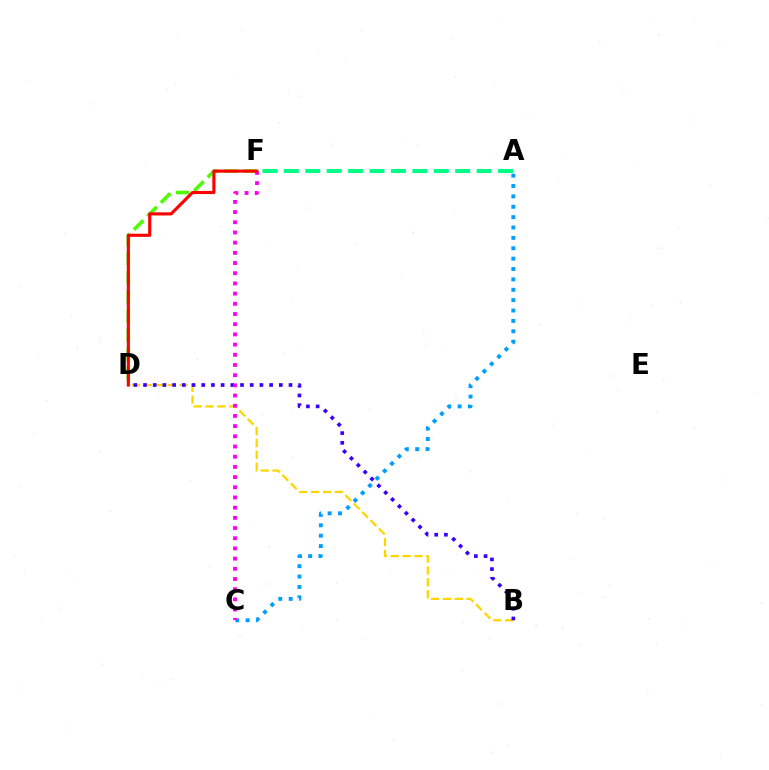{('A', 'C'): [{'color': '#009eff', 'line_style': 'dotted', 'thickness': 2.82}], ('D', 'F'): [{'color': '#4fff00', 'line_style': 'dashed', 'thickness': 2.59}, {'color': '#ff0000', 'line_style': 'solid', 'thickness': 2.25}], ('B', 'D'): [{'color': '#ffd500', 'line_style': 'dashed', 'thickness': 1.61}, {'color': '#3700ff', 'line_style': 'dotted', 'thickness': 2.64}], ('A', 'F'): [{'color': '#00ff86', 'line_style': 'dashed', 'thickness': 2.91}], ('C', 'F'): [{'color': '#ff00ed', 'line_style': 'dotted', 'thickness': 2.77}]}